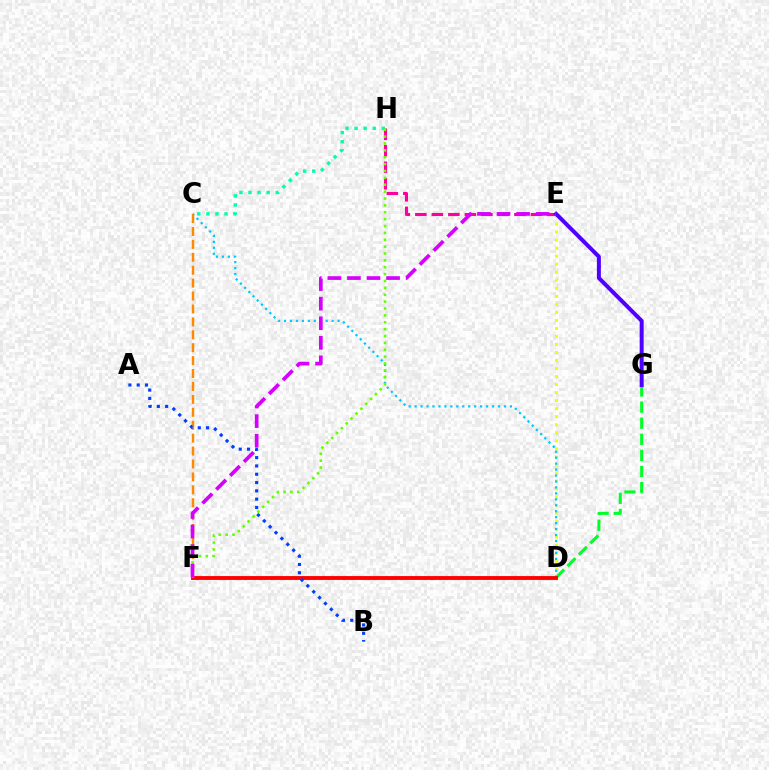{('D', 'E'): [{'color': '#eeff00', 'line_style': 'dotted', 'thickness': 2.18}], ('C', 'D'): [{'color': '#00c7ff', 'line_style': 'dotted', 'thickness': 1.62}], ('D', 'G'): [{'color': '#00ff27', 'line_style': 'dashed', 'thickness': 2.19}], ('D', 'F'): [{'color': '#ff0000', 'line_style': 'solid', 'thickness': 2.78}], ('C', 'F'): [{'color': '#ff8800', 'line_style': 'dashed', 'thickness': 1.75}], ('E', 'H'): [{'color': '#ff00a0', 'line_style': 'dashed', 'thickness': 2.24}], ('A', 'B'): [{'color': '#003fff', 'line_style': 'dotted', 'thickness': 2.26}], ('C', 'H'): [{'color': '#00ffaf', 'line_style': 'dotted', 'thickness': 2.47}], ('F', 'H'): [{'color': '#66ff00', 'line_style': 'dotted', 'thickness': 1.87}], ('E', 'G'): [{'color': '#4f00ff', 'line_style': 'solid', 'thickness': 2.87}], ('E', 'F'): [{'color': '#d600ff', 'line_style': 'dashed', 'thickness': 2.66}]}